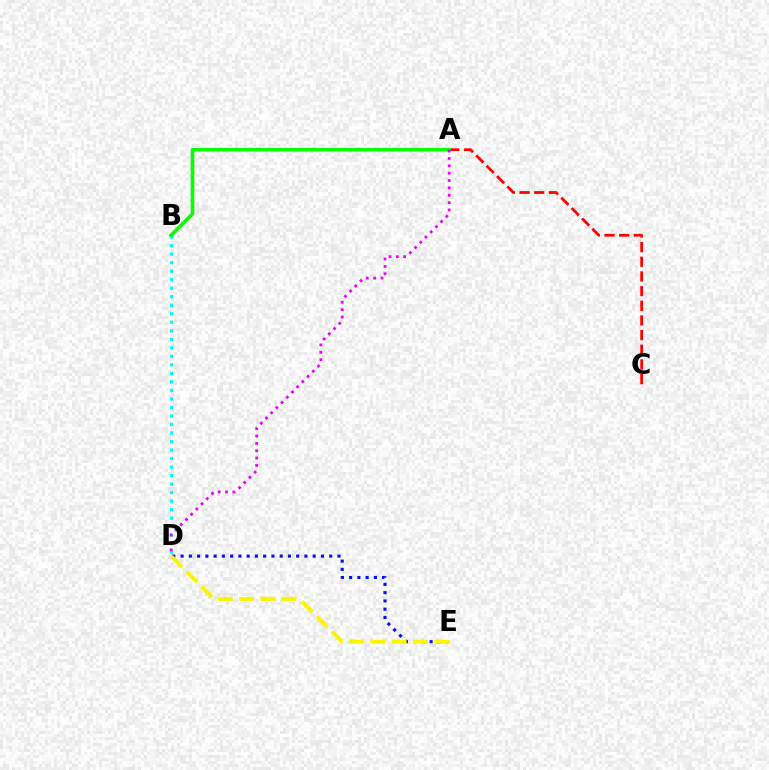{('B', 'D'): [{'color': '#00fff6', 'line_style': 'dotted', 'thickness': 2.31}], ('A', 'C'): [{'color': '#ff0000', 'line_style': 'dashed', 'thickness': 1.99}], ('A', 'B'): [{'color': '#08ff00', 'line_style': 'solid', 'thickness': 2.6}], ('A', 'D'): [{'color': '#ee00ff', 'line_style': 'dotted', 'thickness': 2.0}], ('D', 'E'): [{'color': '#0010ff', 'line_style': 'dotted', 'thickness': 2.24}, {'color': '#fcf500', 'line_style': 'dashed', 'thickness': 2.89}]}